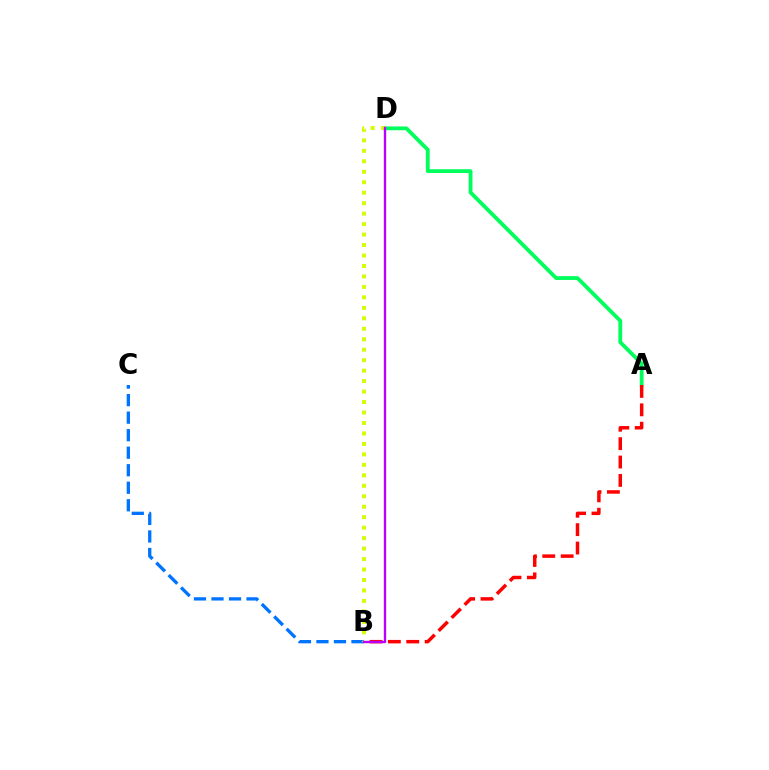{('B', 'C'): [{'color': '#0074ff', 'line_style': 'dashed', 'thickness': 2.38}], ('A', 'D'): [{'color': '#00ff5c', 'line_style': 'solid', 'thickness': 2.74}], ('A', 'B'): [{'color': '#ff0000', 'line_style': 'dashed', 'thickness': 2.5}], ('B', 'D'): [{'color': '#d1ff00', 'line_style': 'dotted', 'thickness': 2.84}, {'color': '#b900ff', 'line_style': 'solid', 'thickness': 1.71}]}